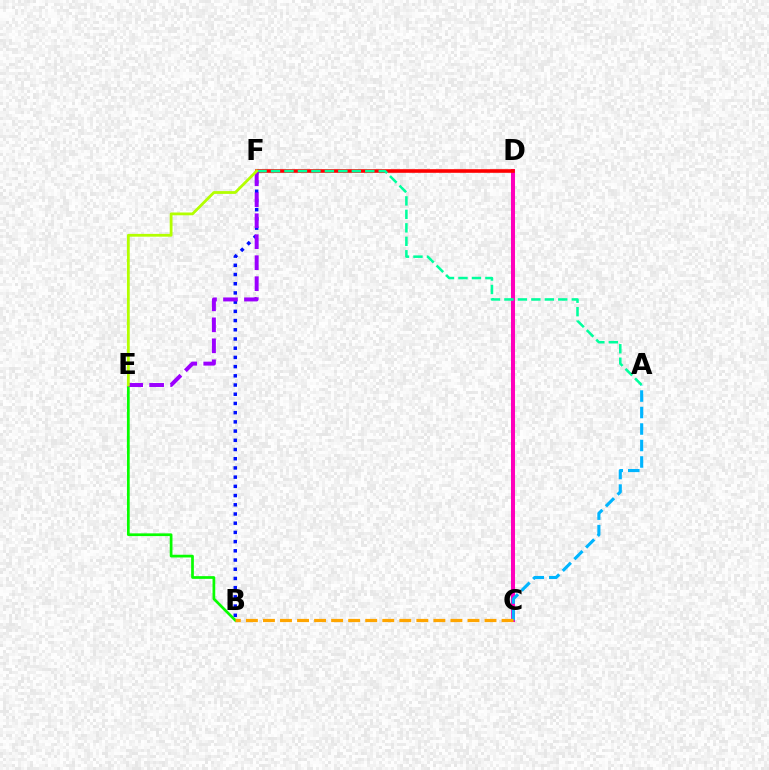{('B', 'F'): [{'color': '#0010ff', 'line_style': 'dotted', 'thickness': 2.5}], ('C', 'D'): [{'color': '#ff00bd', 'line_style': 'solid', 'thickness': 2.9}], ('D', 'F'): [{'color': '#ff0000', 'line_style': 'solid', 'thickness': 2.6}], ('B', 'E'): [{'color': '#08ff00', 'line_style': 'solid', 'thickness': 1.96}], ('A', 'F'): [{'color': '#00ff9d', 'line_style': 'dashed', 'thickness': 1.83}], ('A', 'C'): [{'color': '#00b5ff', 'line_style': 'dashed', 'thickness': 2.24}], ('E', 'F'): [{'color': '#9b00ff', 'line_style': 'dashed', 'thickness': 2.85}, {'color': '#b3ff00', 'line_style': 'solid', 'thickness': 2.01}], ('B', 'C'): [{'color': '#ffa500', 'line_style': 'dashed', 'thickness': 2.32}]}